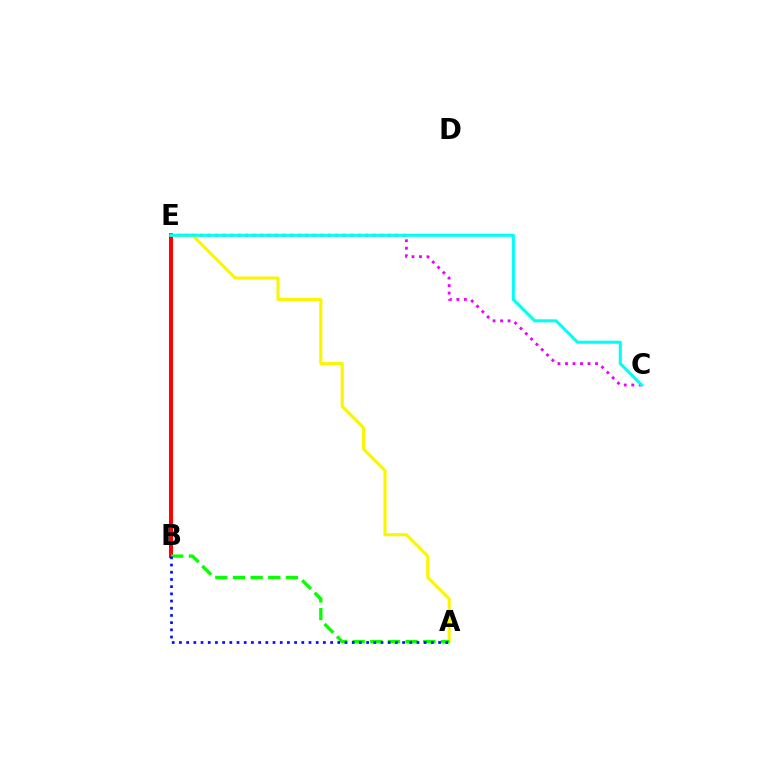{('C', 'E'): [{'color': '#ee00ff', 'line_style': 'dotted', 'thickness': 2.04}, {'color': '#00fff6', 'line_style': 'solid', 'thickness': 2.21}], ('B', 'E'): [{'color': '#ff0000', 'line_style': 'solid', 'thickness': 2.89}], ('A', 'E'): [{'color': '#fcf500', 'line_style': 'solid', 'thickness': 2.24}], ('A', 'B'): [{'color': '#08ff00', 'line_style': 'dashed', 'thickness': 2.4}, {'color': '#0010ff', 'line_style': 'dotted', 'thickness': 1.96}]}